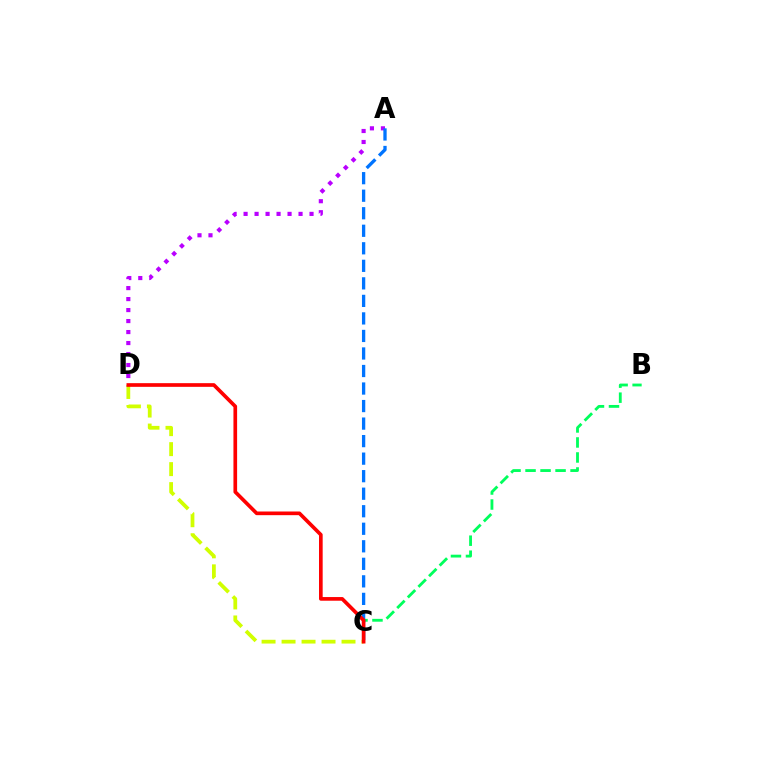{('A', 'D'): [{'color': '#b900ff', 'line_style': 'dotted', 'thickness': 2.99}], ('B', 'C'): [{'color': '#00ff5c', 'line_style': 'dashed', 'thickness': 2.04}], ('A', 'C'): [{'color': '#0074ff', 'line_style': 'dashed', 'thickness': 2.38}], ('C', 'D'): [{'color': '#d1ff00', 'line_style': 'dashed', 'thickness': 2.72}, {'color': '#ff0000', 'line_style': 'solid', 'thickness': 2.64}]}